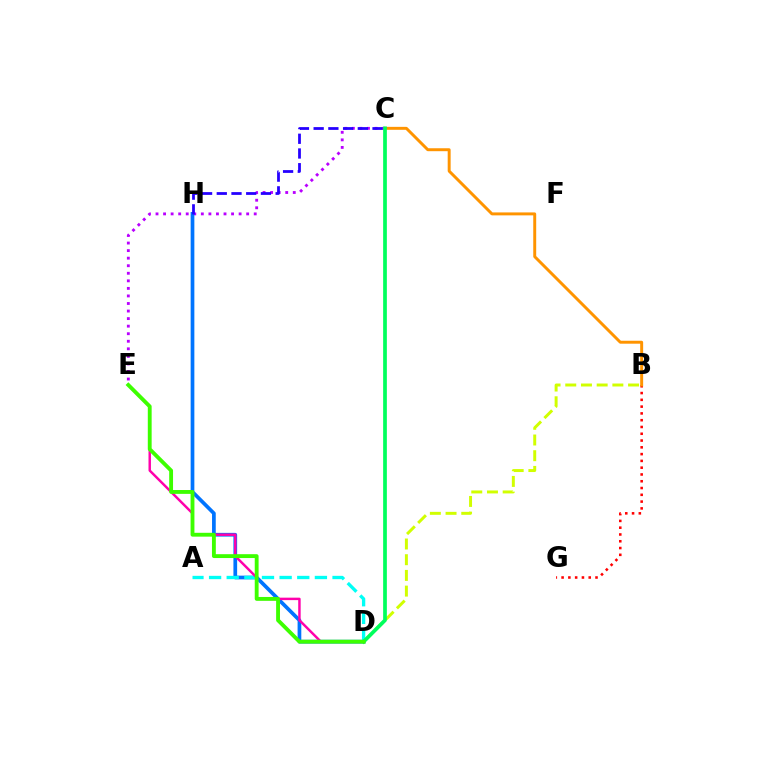{('B', 'G'): [{'color': '#ff0000', 'line_style': 'dotted', 'thickness': 1.84}], ('B', 'D'): [{'color': '#d1ff00', 'line_style': 'dashed', 'thickness': 2.13}], ('B', 'C'): [{'color': '#ff9400', 'line_style': 'solid', 'thickness': 2.12}], ('C', 'E'): [{'color': '#b900ff', 'line_style': 'dotted', 'thickness': 2.05}], ('D', 'H'): [{'color': '#0074ff', 'line_style': 'solid', 'thickness': 2.67}], ('A', 'D'): [{'color': '#00fff6', 'line_style': 'dashed', 'thickness': 2.4}], ('D', 'E'): [{'color': '#ff00ac', 'line_style': 'solid', 'thickness': 1.77}, {'color': '#3dff00', 'line_style': 'solid', 'thickness': 2.77}], ('C', 'H'): [{'color': '#2500ff', 'line_style': 'dashed', 'thickness': 2.0}], ('C', 'D'): [{'color': '#00ff5c', 'line_style': 'solid', 'thickness': 2.67}]}